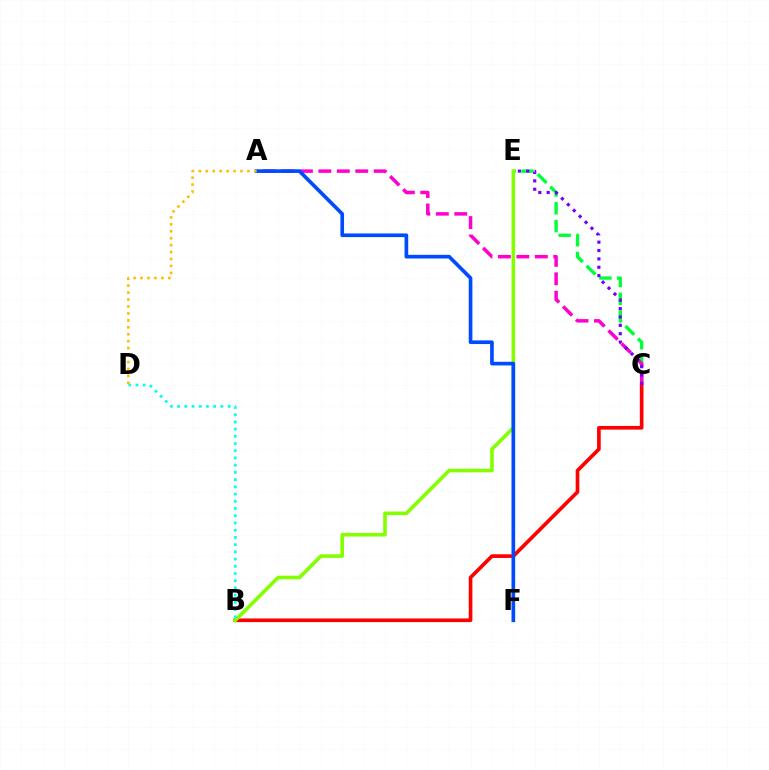{('C', 'E'): [{'color': '#00ff39', 'line_style': 'dashed', 'thickness': 2.41}, {'color': '#7200ff', 'line_style': 'dotted', 'thickness': 2.27}], ('B', 'C'): [{'color': '#ff0000', 'line_style': 'solid', 'thickness': 2.63}], ('A', 'C'): [{'color': '#ff00cf', 'line_style': 'dashed', 'thickness': 2.51}], ('B', 'E'): [{'color': '#84ff00', 'line_style': 'solid', 'thickness': 2.59}], ('B', 'D'): [{'color': '#00fff6', 'line_style': 'dotted', 'thickness': 1.96}], ('A', 'F'): [{'color': '#004bff', 'line_style': 'solid', 'thickness': 2.64}], ('A', 'D'): [{'color': '#ffbd00', 'line_style': 'dotted', 'thickness': 1.89}]}